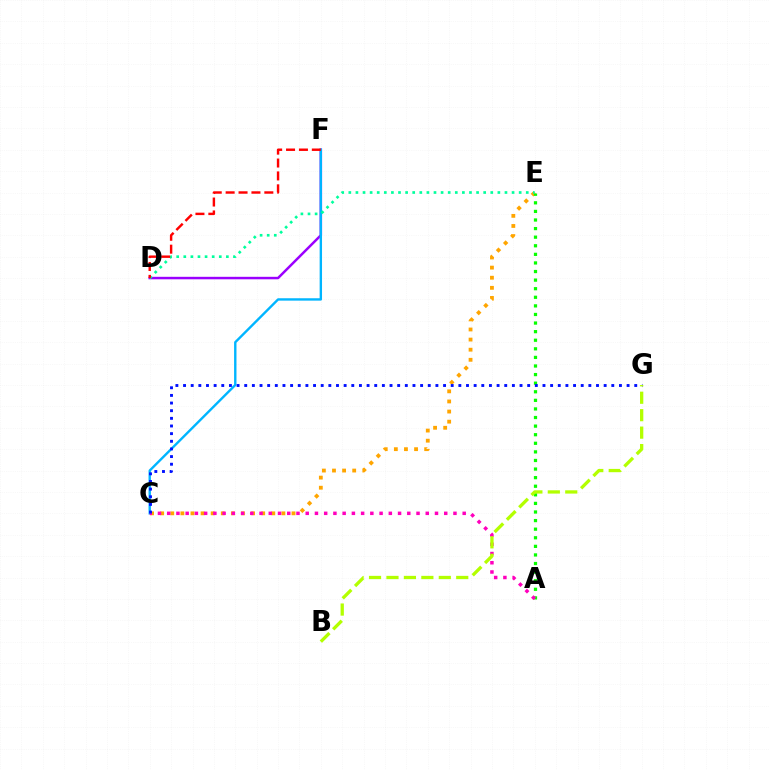{('C', 'E'): [{'color': '#ffa500', 'line_style': 'dotted', 'thickness': 2.75}], ('D', 'F'): [{'color': '#9b00ff', 'line_style': 'solid', 'thickness': 1.79}, {'color': '#ff0000', 'line_style': 'dashed', 'thickness': 1.75}], ('C', 'F'): [{'color': '#00b5ff', 'line_style': 'solid', 'thickness': 1.72}], ('A', 'E'): [{'color': '#08ff00', 'line_style': 'dotted', 'thickness': 2.33}], ('A', 'C'): [{'color': '#ff00bd', 'line_style': 'dotted', 'thickness': 2.51}], ('D', 'E'): [{'color': '#00ff9d', 'line_style': 'dotted', 'thickness': 1.93}], ('C', 'G'): [{'color': '#0010ff', 'line_style': 'dotted', 'thickness': 2.08}], ('B', 'G'): [{'color': '#b3ff00', 'line_style': 'dashed', 'thickness': 2.37}]}